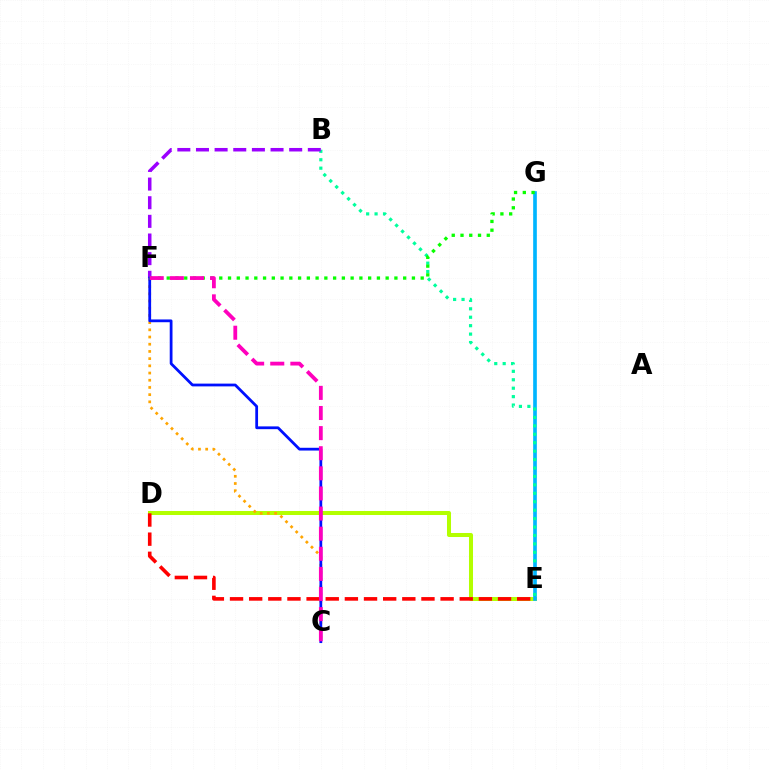{('D', 'E'): [{'color': '#b3ff00', 'line_style': 'solid', 'thickness': 2.9}, {'color': '#ff0000', 'line_style': 'dashed', 'thickness': 2.6}], ('E', 'G'): [{'color': '#00b5ff', 'line_style': 'solid', 'thickness': 2.63}], ('C', 'F'): [{'color': '#ffa500', 'line_style': 'dotted', 'thickness': 1.96}, {'color': '#0010ff', 'line_style': 'solid', 'thickness': 1.99}, {'color': '#ff00bd', 'line_style': 'dashed', 'thickness': 2.73}], ('B', 'E'): [{'color': '#00ff9d', 'line_style': 'dotted', 'thickness': 2.29}], ('B', 'F'): [{'color': '#9b00ff', 'line_style': 'dashed', 'thickness': 2.53}], ('F', 'G'): [{'color': '#08ff00', 'line_style': 'dotted', 'thickness': 2.38}]}